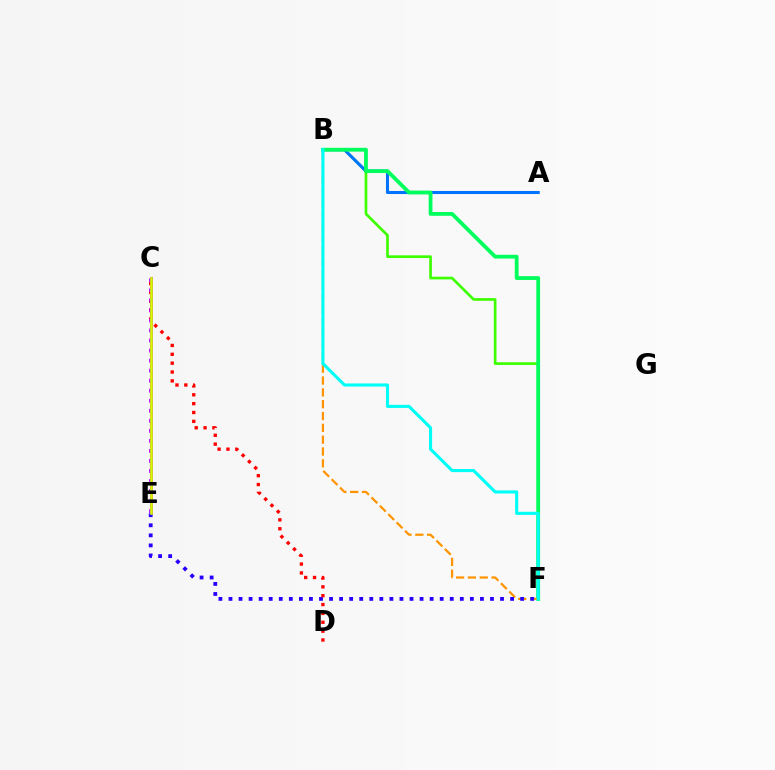{('C', 'E'): [{'color': '#ff00ac', 'line_style': 'solid', 'thickness': 2.15}, {'color': '#b900ff', 'line_style': 'dotted', 'thickness': 2.73}, {'color': '#d1ff00', 'line_style': 'solid', 'thickness': 1.89}], ('B', 'F'): [{'color': '#3dff00', 'line_style': 'solid', 'thickness': 1.94}, {'color': '#00ff5c', 'line_style': 'solid', 'thickness': 2.74}, {'color': '#ff9400', 'line_style': 'dashed', 'thickness': 1.61}, {'color': '#00fff6', 'line_style': 'solid', 'thickness': 2.24}], ('A', 'B'): [{'color': '#0074ff', 'line_style': 'solid', 'thickness': 2.21}], ('E', 'F'): [{'color': '#2500ff', 'line_style': 'dotted', 'thickness': 2.73}], ('C', 'D'): [{'color': '#ff0000', 'line_style': 'dotted', 'thickness': 2.41}]}